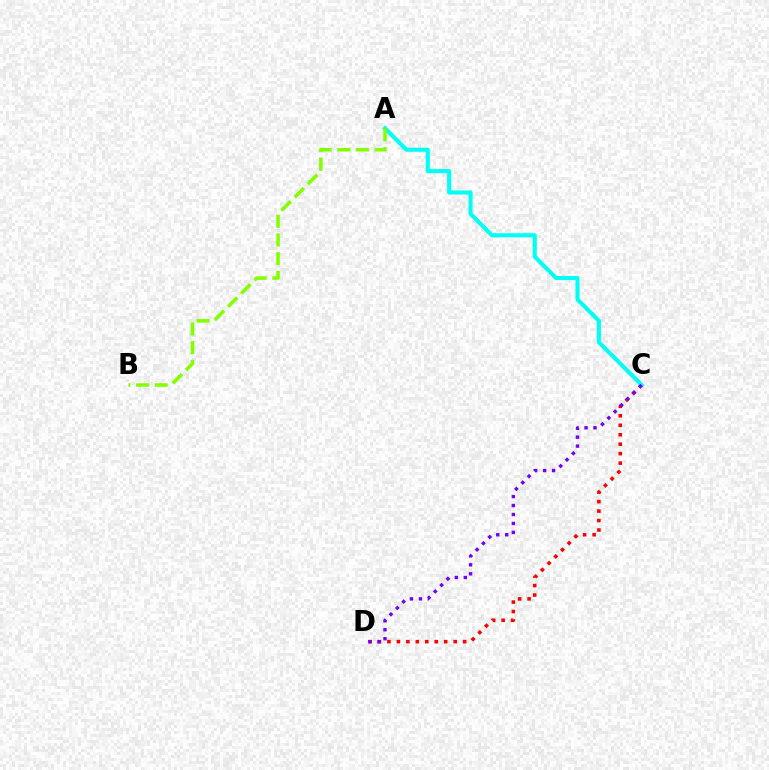{('C', 'D'): [{'color': '#ff0000', 'line_style': 'dotted', 'thickness': 2.57}, {'color': '#7200ff', 'line_style': 'dotted', 'thickness': 2.43}], ('A', 'C'): [{'color': '#00fff6', 'line_style': 'solid', 'thickness': 2.94}], ('A', 'B'): [{'color': '#84ff00', 'line_style': 'dashed', 'thickness': 2.54}]}